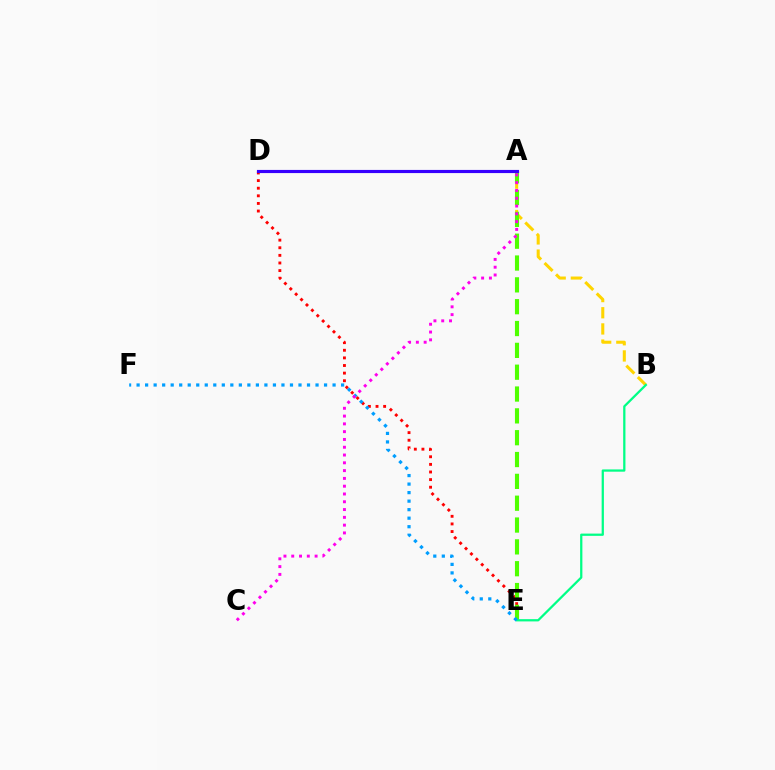{('D', 'E'): [{'color': '#ff0000', 'line_style': 'dotted', 'thickness': 2.07}], ('A', 'B'): [{'color': '#ffd500', 'line_style': 'dashed', 'thickness': 2.2}], ('A', 'E'): [{'color': '#4fff00', 'line_style': 'dashed', 'thickness': 2.97}], ('A', 'D'): [{'color': '#3700ff', 'line_style': 'solid', 'thickness': 2.27}], ('B', 'E'): [{'color': '#00ff86', 'line_style': 'solid', 'thickness': 1.63}], ('E', 'F'): [{'color': '#009eff', 'line_style': 'dotted', 'thickness': 2.32}], ('A', 'C'): [{'color': '#ff00ed', 'line_style': 'dotted', 'thickness': 2.12}]}